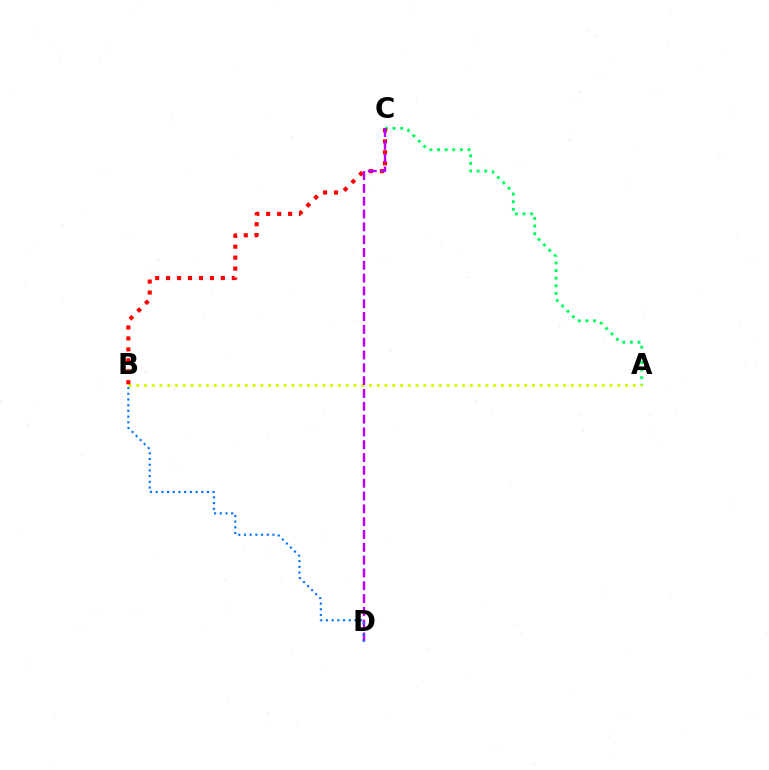{('A', 'C'): [{'color': '#00ff5c', 'line_style': 'dotted', 'thickness': 2.07}], ('A', 'B'): [{'color': '#d1ff00', 'line_style': 'dotted', 'thickness': 2.11}], ('B', 'C'): [{'color': '#ff0000', 'line_style': 'dotted', 'thickness': 2.98}], ('C', 'D'): [{'color': '#b900ff', 'line_style': 'dashed', 'thickness': 1.74}], ('B', 'D'): [{'color': '#0074ff', 'line_style': 'dotted', 'thickness': 1.55}]}